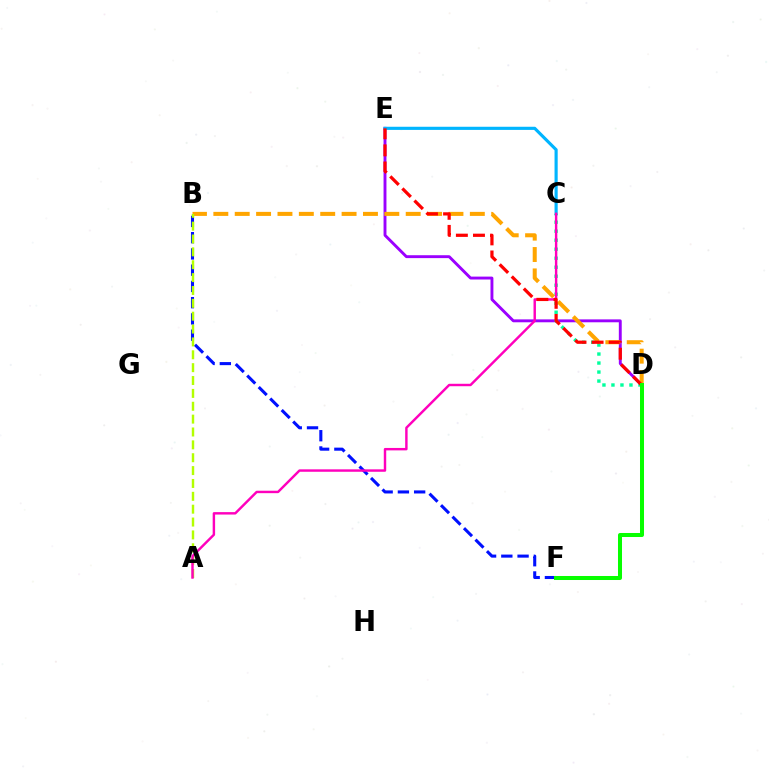{('D', 'E'): [{'color': '#9b00ff', 'line_style': 'solid', 'thickness': 2.09}, {'color': '#ff0000', 'line_style': 'dashed', 'thickness': 2.32}], ('C', 'E'): [{'color': '#00b5ff', 'line_style': 'solid', 'thickness': 2.26}], ('C', 'D'): [{'color': '#00ff9d', 'line_style': 'dotted', 'thickness': 2.45}], ('B', 'F'): [{'color': '#0010ff', 'line_style': 'dashed', 'thickness': 2.21}], ('B', 'D'): [{'color': '#ffa500', 'line_style': 'dashed', 'thickness': 2.9}], ('A', 'B'): [{'color': '#b3ff00', 'line_style': 'dashed', 'thickness': 1.75}], ('A', 'C'): [{'color': '#ff00bd', 'line_style': 'solid', 'thickness': 1.75}], ('D', 'F'): [{'color': '#08ff00', 'line_style': 'solid', 'thickness': 2.89}]}